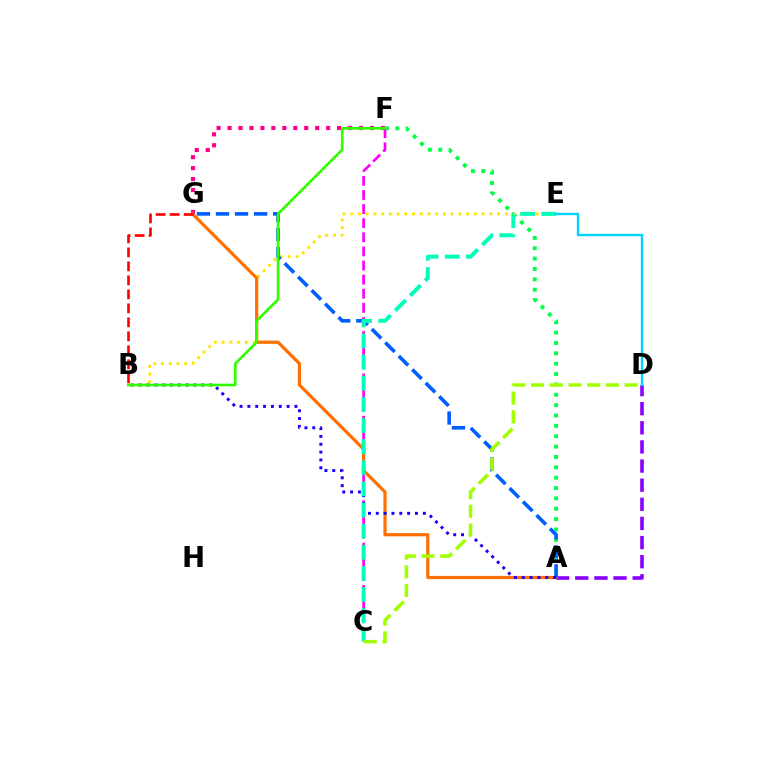{('A', 'D'): [{'color': '#8a00ff', 'line_style': 'dashed', 'thickness': 2.6}], ('F', 'G'): [{'color': '#ff0088', 'line_style': 'dotted', 'thickness': 2.98}], ('A', 'F'): [{'color': '#00ff45', 'line_style': 'dotted', 'thickness': 2.81}], ('C', 'F'): [{'color': '#fa00f9', 'line_style': 'dashed', 'thickness': 1.92}], ('B', 'E'): [{'color': '#ffe600', 'line_style': 'dotted', 'thickness': 2.1}], ('A', 'G'): [{'color': '#ff7000', 'line_style': 'solid', 'thickness': 2.31}, {'color': '#005dff', 'line_style': 'dashed', 'thickness': 2.59}], ('A', 'B'): [{'color': '#1900ff', 'line_style': 'dotted', 'thickness': 2.13}], ('C', 'E'): [{'color': '#00ffbb', 'line_style': 'dashed', 'thickness': 2.87}], ('B', 'F'): [{'color': '#31ff00', 'line_style': 'solid', 'thickness': 1.92}], ('D', 'E'): [{'color': '#00d3ff', 'line_style': 'solid', 'thickness': 1.71}], ('C', 'D'): [{'color': '#a2ff00', 'line_style': 'dashed', 'thickness': 2.54}], ('B', 'G'): [{'color': '#ff0000', 'line_style': 'dashed', 'thickness': 1.9}]}